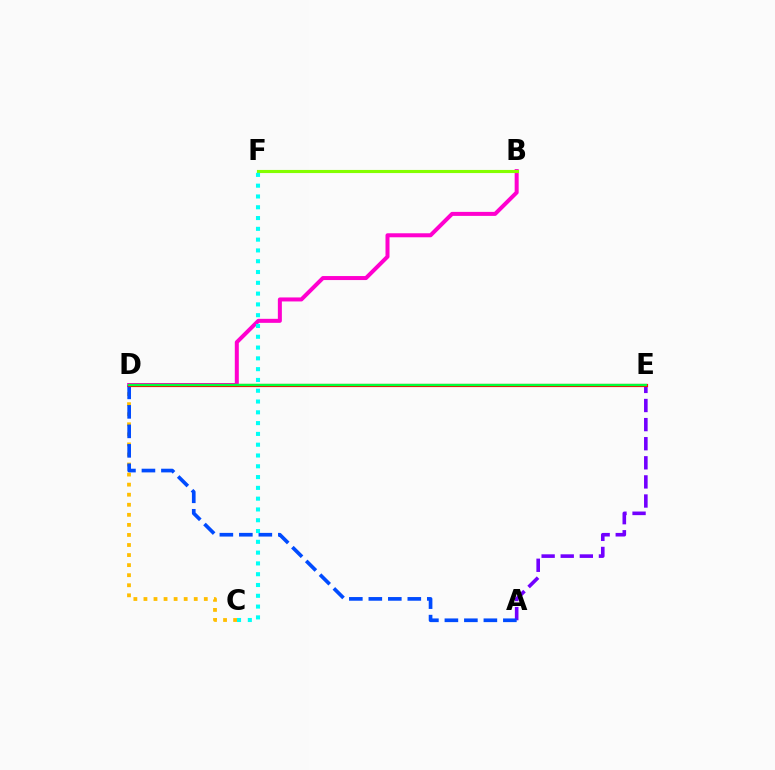{('C', 'D'): [{'color': '#ffbd00', 'line_style': 'dotted', 'thickness': 2.73}], ('A', 'E'): [{'color': '#7200ff', 'line_style': 'dashed', 'thickness': 2.59}], ('B', 'D'): [{'color': '#ff00cf', 'line_style': 'solid', 'thickness': 2.89}], ('B', 'F'): [{'color': '#84ff00', 'line_style': 'solid', 'thickness': 2.25}], ('A', 'D'): [{'color': '#004bff', 'line_style': 'dashed', 'thickness': 2.65}], ('D', 'E'): [{'color': '#ff0000', 'line_style': 'solid', 'thickness': 2.29}, {'color': '#00ff39', 'line_style': 'solid', 'thickness': 1.7}], ('C', 'F'): [{'color': '#00fff6', 'line_style': 'dotted', 'thickness': 2.93}]}